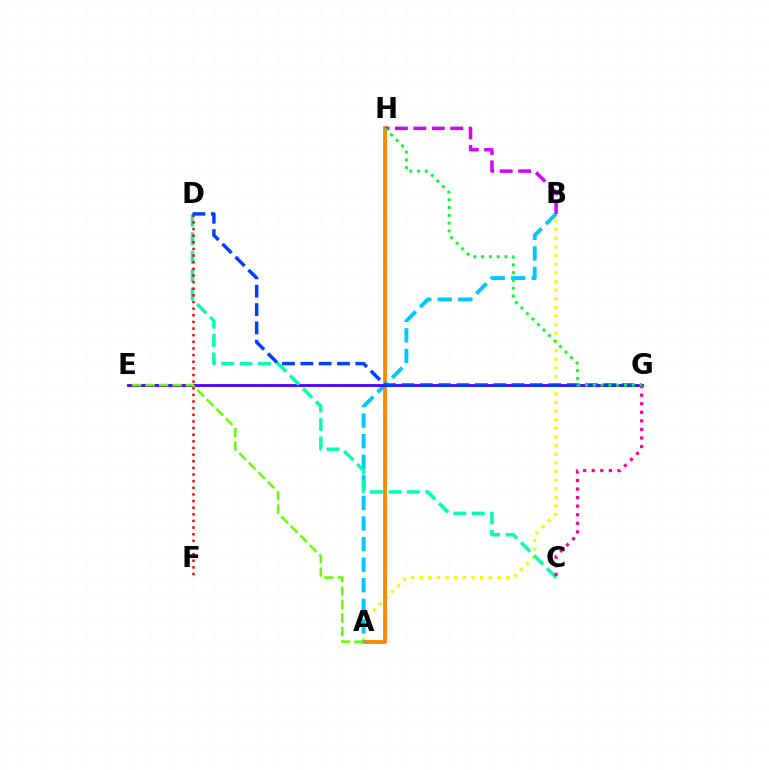{('A', 'B'): [{'color': '#eeff00', 'line_style': 'dotted', 'thickness': 2.35}, {'color': '#00c7ff', 'line_style': 'dashed', 'thickness': 2.8}], ('A', 'H'): [{'color': '#ff8800', 'line_style': 'solid', 'thickness': 2.76}], ('E', 'G'): [{'color': '#4f00ff', 'line_style': 'solid', 'thickness': 2.01}], ('C', 'D'): [{'color': '#00ffaf', 'line_style': 'dashed', 'thickness': 2.5}], ('B', 'H'): [{'color': '#d600ff', 'line_style': 'dashed', 'thickness': 2.51}], ('A', 'E'): [{'color': '#66ff00', 'line_style': 'dashed', 'thickness': 1.83}], ('D', 'F'): [{'color': '#ff0000', 'line_style': 'dotted', 'thickness': 1.8}], ('C', 'G'): [{'color': '#ff00a0', 'line_style': 'dotted', 'thickness': 2.33}], ('D', 'G'): [{'color': '#003fff', 'line_style': 'dashed', 'thickness': 2.49}], ('G', 'H'): [{'color': '#00ff27', 'line_style': 'dotted', 'thickness': 2.12}]}